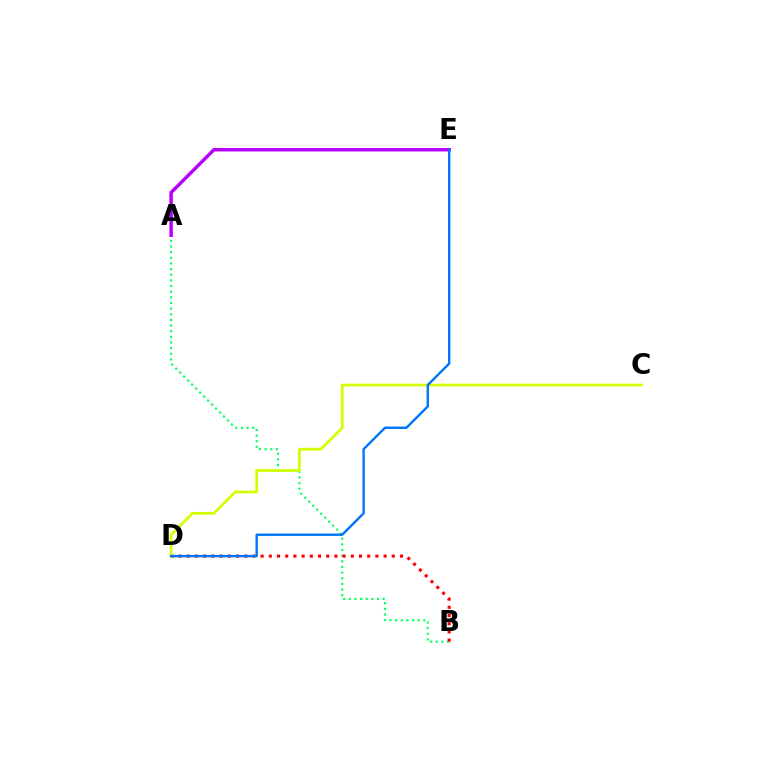{('A', 'B'): [{'color': '#00ff5c', 'line_style': 'dotted', 'thickness': 1.53}], ('A', 'E'): [{'color': '#b900ff', 'line_style': 'solid', 'thickness': 2.49}], ('B', 'D'): [{'color': '#ff0000', 'line_style': 'dotted', 'thickness': 2.23}], ('C', 'D'): [{'color': '#d1ff00', 'line_style': 'solid', 'thickness': 1.97}], ('D', 'E'): [{'color': '#0074ff', 'line_style': 'solid', 'thickness': 1.72}]}